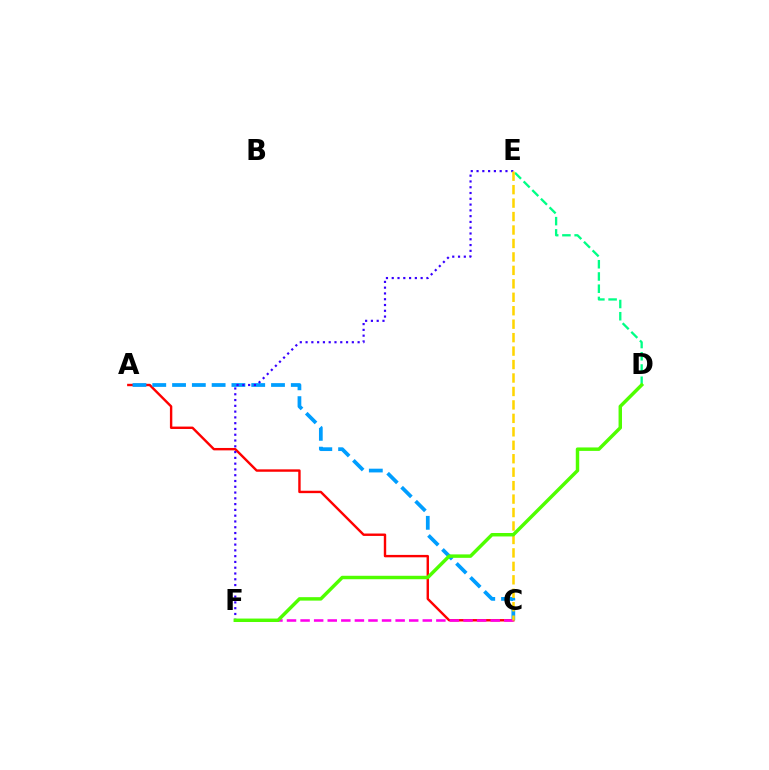{('A', 'C'): [{'color': '#ff0000', 'line_style': 'solid', 'thickness': 1.73}, {'color': '#009eff', 'line_style': 'dashed', 'thickness': 2.69}], ('E', 'F'): [{'color': '#3700ff', 'line_style': 'dotted', 'thickness': 1.57}], ('C', 'F'): [{'color': '#ff00ed', 'line_style': 'dashed', 'thickness': 1.84}], ('D', 'E'): [{'color': '#00ff86', 'line_style': 'dashed', 'thickness': 1.66}], ('C', 'E'): [{'color': '#ffd500', 'line_style': 'dashed', 'thickness': 1.83}], ('D', 'F'): [{'color': '#4fff00', 'line_style': 'solid', 'thickness': 2.49}]}